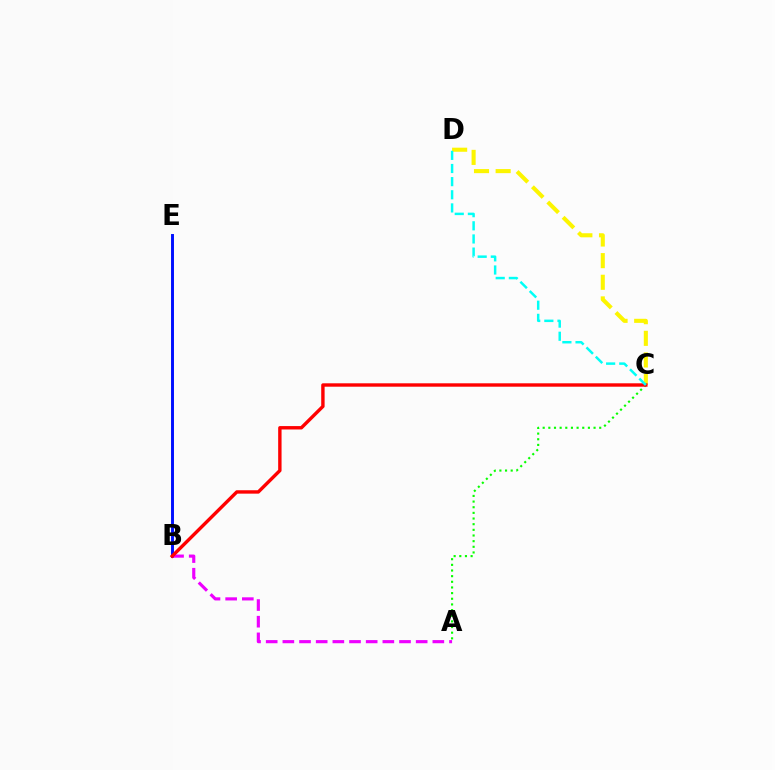{('B', 'E'): [{'color': '#0010ff', 'line_style': 'solid', 'thickness': 2.12}], ('C', 'D'): [{'color': '#fcf500', 'line_style': 'dashed', 'thickness': 2.94}, {'color': '#00fff6', 'line_style': 'dashed', 'thickness': 1.79}], ('A', 'C'): [{'color': '#08ff00', 'line_style': 'dotted', 'thickness': 1.54}], ('A', 'B'): [{'color': '#ee00ff', 'line_style': 'dashed', 'thickness': 2.26}], ('B', 'C'): [{'color': '#ff0000', 'line_style': 'solid', 'thickness': 2.45}]}